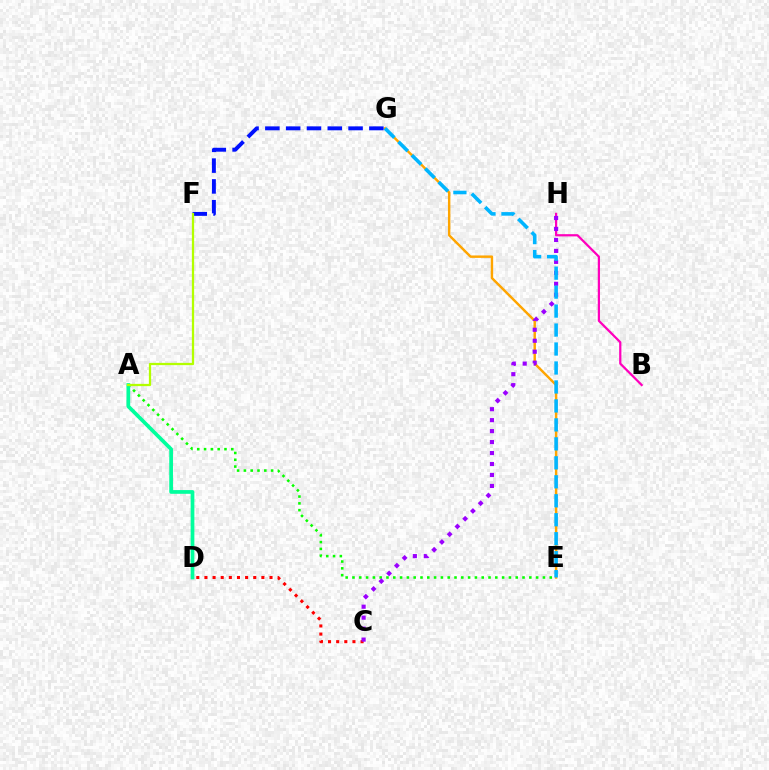{('B', 'H'): [{'color': '#ff00bd', 'line_style': 'solid', 'thickness': 1.61}], ('A', 'E'): [{'color': '#08ff00', 'line_style': 'dotted', 'thickness': 1.85}], ('A', 'D'): [{'color': '#00ff9d', 'line_style': 'solid', 'thickness': 2.68}], ('C', 'D'): [{'color': '#ff0000', 'line_style': 'dotted', 'thickness': 2.21}], ('E', 'G'): [{'color': '#ffa500', 'line_style': 'solid', 'thickness': 1.75}, {'color': '#00b5ff', 'line_style': 'dashed', 'thickness': 2.58}], ('F', 'G'): [{'color': '#0010ff', 'line_style': 'dashed', 'thickness': 2.83}], ('C', 'H'): [{'color': '#9b00ff', 'line_style': 'dotted', 'thickness': 2.98}], ('A', 'F'): [{'color': '#b3ff00', 'line_style': 'solid', 'thickness': 1.63}]}